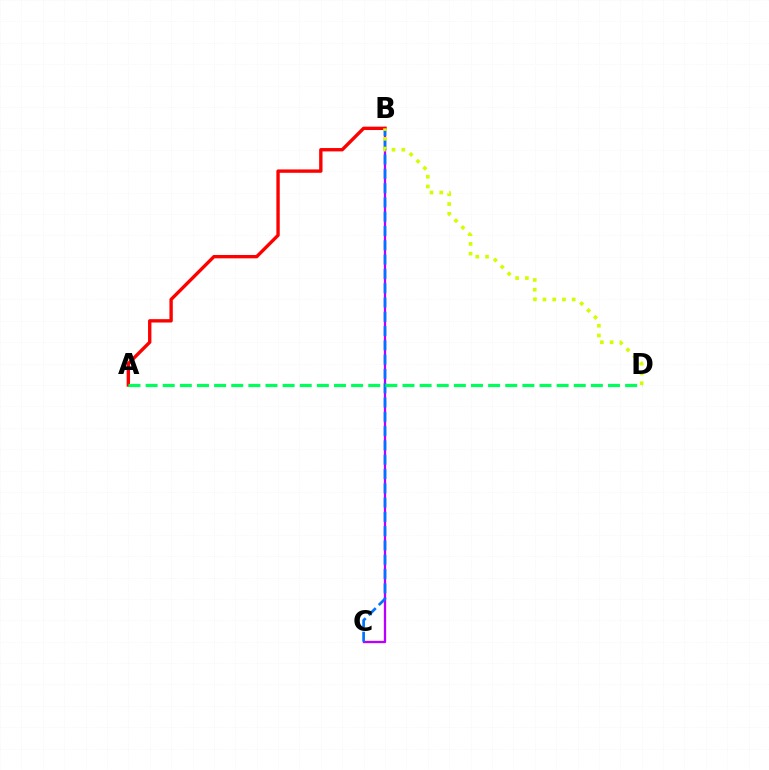{('B', 'C'): [{'color': '#b900ff', 'line_style': 'solid', 'thickness': 1.66}, {'color': '#0074ff', 'line_style': 'dashed', 'thickness': 1.94}], ('A', 'B'): [{'color': '#ff0000', 'line_style': 'solid', 'thickness': 2.42}], ('A', 'D'): [{'color': '#00ff5c', 'line_style': 'dashed', 'thickness': 2.33}], ('B', 'D'): [{'color': '#d1ff00', 'line_style': 'dotted', 'thickness': 2.65}]}